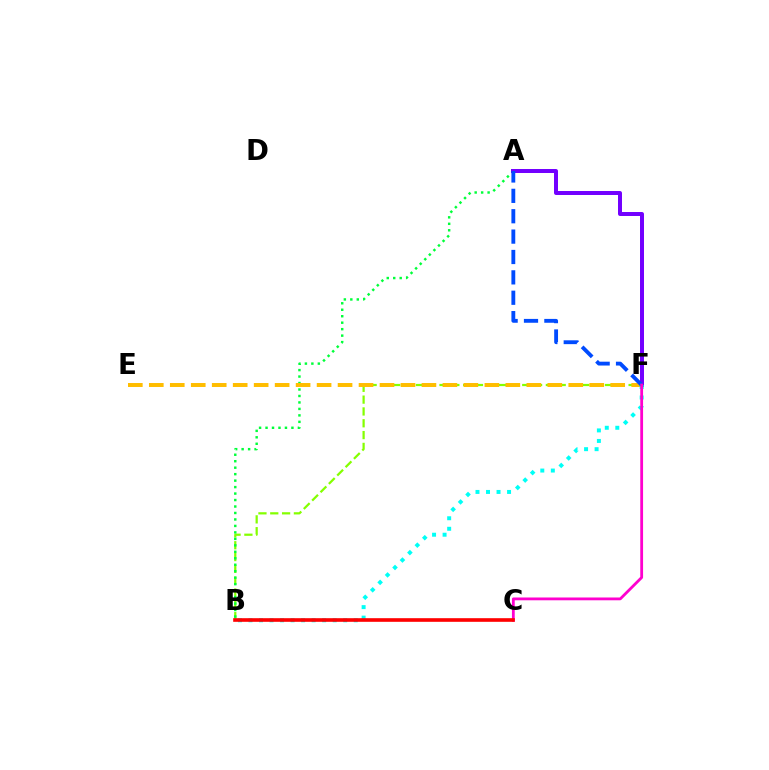{('B', 'F'): [{'color': '#84ff00', 'line_style': 'dashed', 'thickness': 1.61}, {'color': '#00fff6', 'line_style': 'dotted', 'thickness': 2.86}], ('A', 'B'): [{'color': '#00ff39', 'line_style': 'dotted', 'thickness': 1.76}], ('A', 'F'): [{'color': '#7200ff', 'line_style': 'solid', 'thickness': 2.87}, {'color': '#004bff', 'line_style': 'dashed', 'thickness': 2.77}], ('E', 'F'): [{'color': '#ffbd00', 'line_style': 'dashed', 'thickness': 2.85}], ('C', 'F'): [{'color': '#ff00cf', 'line_style': 'solid', 'thickness': 2.01}], ('B', 'C'): [{'color': '#ff0000', 'line_style': 'solid', 'thickness': 2.62}]}